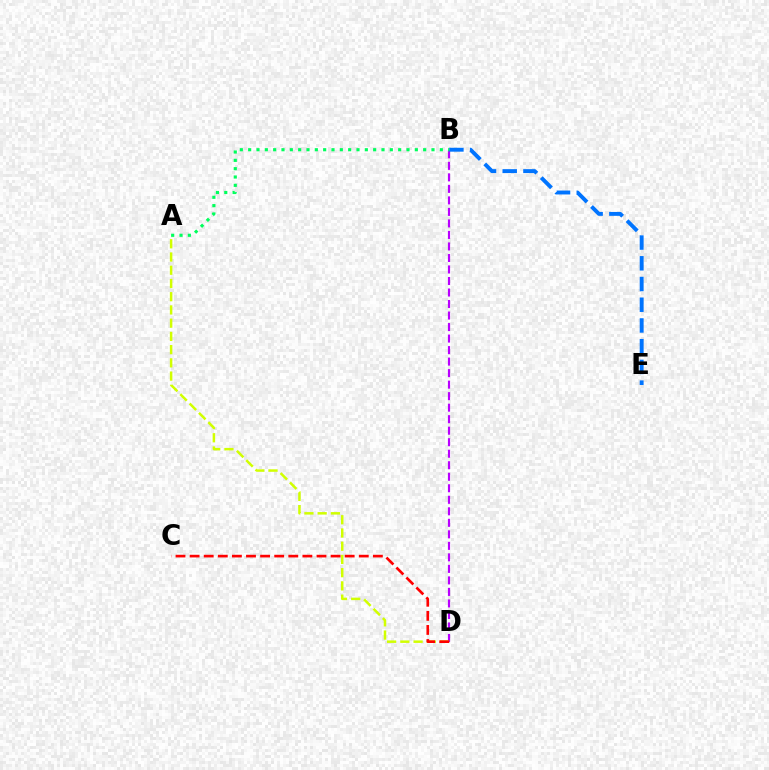{('B', 'D'): [{'color': '#b900ff', 'line_style': 'dashed', 'thickness': 1.56}], ('B', 'E'): [{'color': '#0074ff', 'line_style': 'dashed', 'thickness': 2.82}], ('A', 'D'): [{'color': '#d1ff00', 'line_style': 'dashed', 'thickness': 1.8}], ('A', 'B'): [{'color': '#00ff5c', 'line_style': 'dotted', 'thickness': 2.26}], ('C', 'D'): [{'color': '#ff0000', 'line_style': 'dashed', 'thickness': 1.92}]}